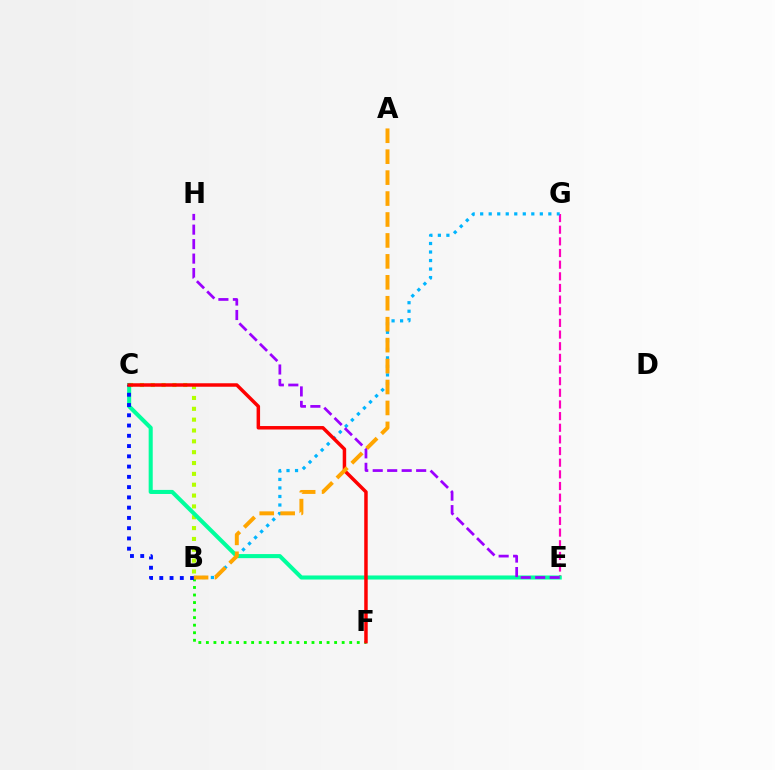{('E', 'G'): [{'color': '#ff00bd', 'line_style': 'dashed', 'thickness': 1.58}], ('B', 'C'): [{'color': '#b3ff00', 'line_style': 'dotted', 'thickness': 2.95}, {'color': '#0010ff', 'line_style': 'dotted', 'thickness': 2.79}], ('B', 'F'): [{'color': '#08ff00', 'line_style': 'dotted', 'thickness': 2.05}], ('B', 'G'): [{'color': '#00b5ff', 'line_style': 'dotted', 'thickness': 2.32}], ('C', 'E'): [{'color': '#00ff9d', 'line_style': 'solid', 'thickness': 2.93}], ('E', 'H'): [{'color': '#9b00ff', 'line_style': 'dashed', 'thickness': 1.97}], ('C', 'F'): [{'color': '#ff0000', 'line_style': 'solid', 'thickness': 2.51}], ('A', 'B'): [{'color': '#ffa500', 'line_style': 'dashed', 'thickness': 2.84}]}